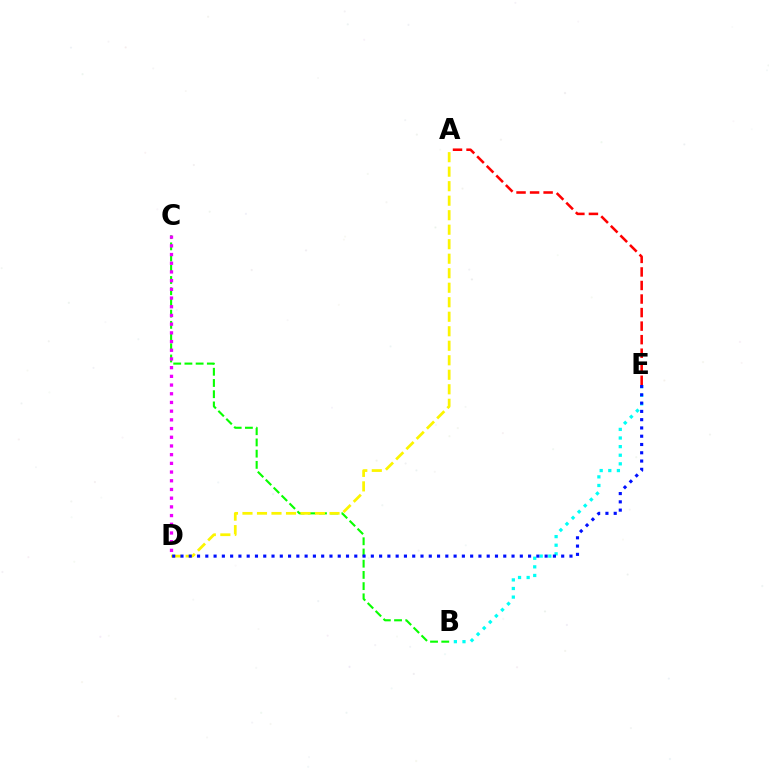{('B', 'C'): [{'color': '#08ff00', 'line_style': 'dashed', 'thickness': 1.52}], ('B', 'E'): [{'color': '#00fff6', 'line_style': 'dotted', 'thickness': 2.34}], ('A', 'E'): [{'color': '#ff0000', 'line_style': 'dashed', 'thickness': 1.84}], ('A', 'D'): [{'color': '#fcf500', 'line_style': 'dashed', 'thickness': 1.97}], ('C', 'D'): [{'color': '#ee00ff', 'line_style': 'dotted', 'thickness': 2.36}], ('D', 'E'): [{'color': '#0010ff', 'line_style': 'dotted', 'thickness': 2.25}]}